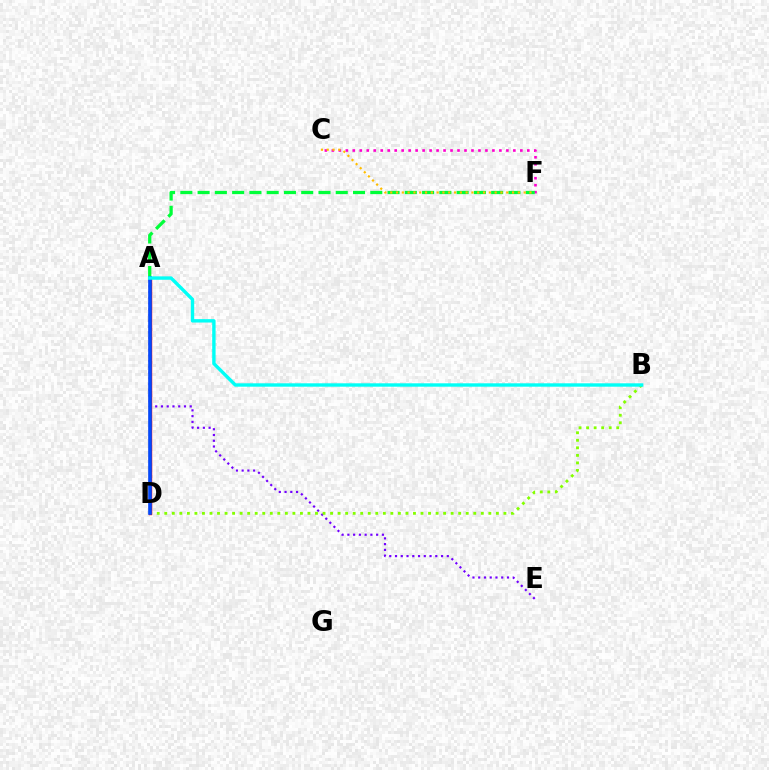{('C', 'F'): [{'color': '#ff00cf', 'line_style': 'dotted', 'thickness': 1.9}, {'color': '#ffbd00', 'line_style': 'dotted', 'thickness': 1.58}], ('A', 'E'): [{'color': '#7200ff', 'line_style': 'dotted', 'thickness': 1.56}], ('B', 'D'): [{'color': '#84ff00', 'line_style': 'dotted', 'thickness': 2.05}], ('A', 'D'): [{'color': '#ff0000', 'line_style': 'solid', 'thickness': 2.47}, {'color': '#004bff', 'line_style': 'solid', 'thickness': 2.59}], ('A', 'F'): [{'color': '#00ff39', 'line_style': 'dashed', 'thickness': 2.35}], ('A', 'B'): [{'color': '#00fff6', 'line_style': 'solid', 'thickness': 2.44}]}